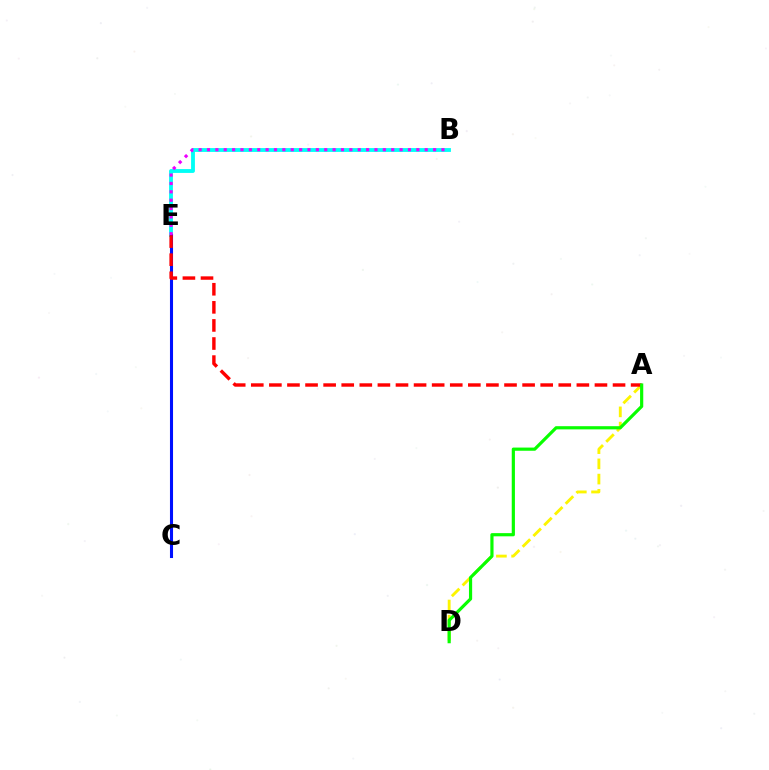{('B', 'E'): [{'color': '#00fff6', 'line_style': 'solid', 'thickness': 2.76}, {'color': '#ee00ff', 'line_style': 'dotted', 'thickness': 2.27}], ('C', 'E'): [{'color': '#0010ff', 'line_style': 'solid', 'thickness': 2.21}], ('A', 'D'): [{'color': '#fcf500', 'line_style': 'dashed', 'thickness': 2.07}, {'color': '#08ff00', 'line_style': 'solid', 'thickness': 2.29}], ('A', 'E'): [{'color': '#ff0000', 'line_style': 'dashed', 'thickness': 2.46}]}